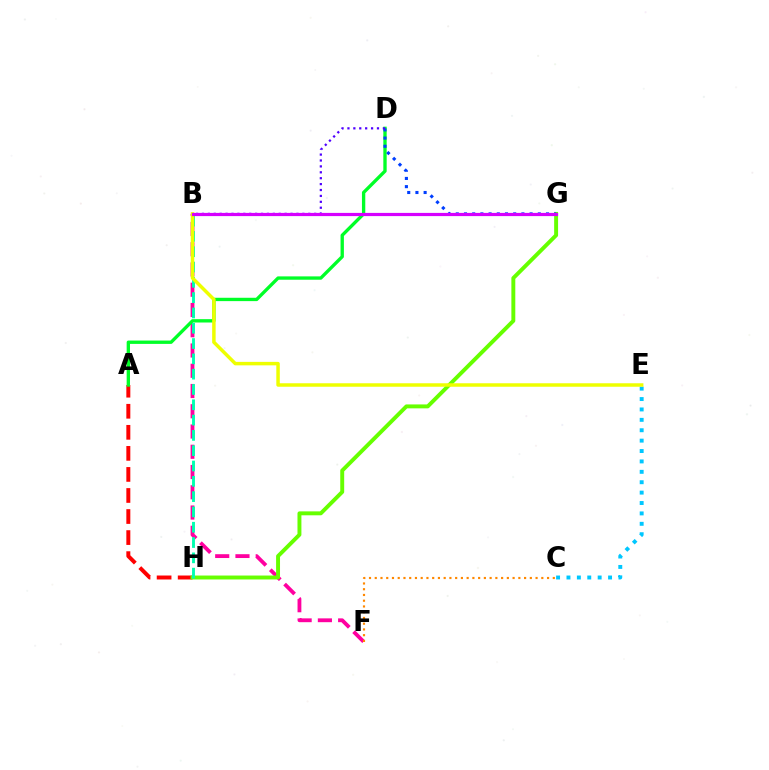{('B', 'F'): [{'color': '#ff00a0', 'line_style': 'dashed', 'thickness': 2.75}], ('A', 'H'): [{'color': '#ff0000', 'line_style': 'dashed', 'thickness': 2.86}], ('C', 'E'): [{'color': '#00c7ff', 'line_style': 'dotted', 'thickness': 2.82}], ('G', 'H'): [{'color': '#66ff00', 'line_style': 'solid', 'thickness': 2.83}], ('A', 'D'): [{'color': '#00ff27', 'line_style': 'solid', 'thickness': 2.41}], ('B', 'H'): [{'color': '#00ffaf', 'line_style': 'dashed', 'thickness': 2.08}], ('D', 'G'): [{'color': '#003fff', 'line_style': 'dotted', 'thickness': 2.23}], ('C', 'F'): [{'color': '#ff8800', 'line_style': 'dotted', 'thickness': 1.56}], ('B', 'D'): [{'color': '#4f00ff', 'line_style': 'dotted', 'thickness': 1.6}], ('B', 'E'): [{'color': '#eeff00', 'line_style': 'solid', 'thickness': 2.51}], ('B', 'G'): [{'color': '#d600ff', 'line_style': 'solid', 'thickness': 2.3}]}